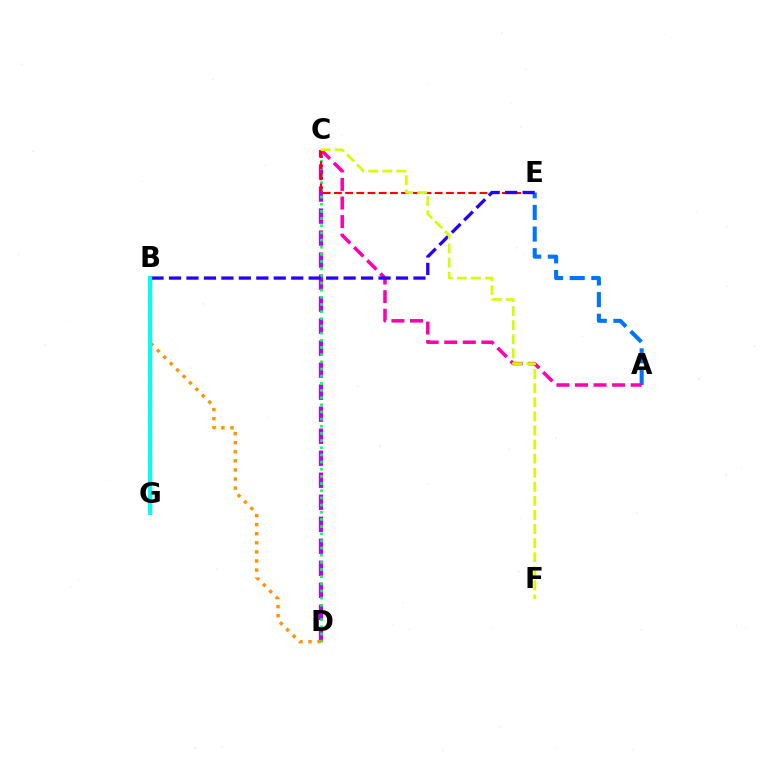{('B', 'G'): [{'color': '#3dff00', 'line_style': 'dashed', 'thickness': 2.34}, {'color': '#00fff6', 'line_style': 'solid', 'thickness': 2.88}], ('C', 'D'): [{'color': '#b900ff', 'line_style': 'dashed', 'thickness': 2.99}, {'color': '#00ff5c', 'line_style': 'dotted', 'thickness': 1.95}], ('A', 'E'): [{'color': '#0074ff', 'line_style': 'dashed', 'thickness': 2.94}], ('A', 'C'): [{'color': '#ff00ac', 'line_style': 'dashed', 'thickness': 2.52}], ('C', 'E'): [{'color': '#ff0000', 'line_style': 'dashed', 'thickness': 1.52}], ('B', 'E'): [{'color': '#2500ff', 'line_style': 'dashed', 'thickness': 2.37}], ('C', 'F'): [{'color': '#d1ff00', 'line_style': 'dashed', 'thickness': 1.91}], ('B', 'D'): [{'color': '#ff9400', 'line_style': 'dotted', 'thickness': 2.47}]}